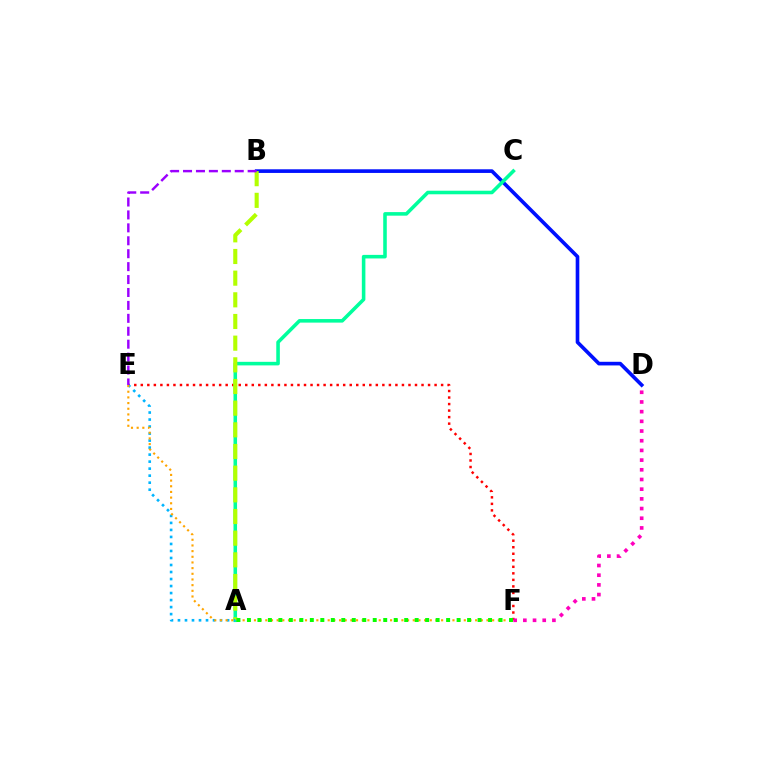{('E', 'F'): [{'color': '#ff0000', 'line_style': 'dotted', 'thickness': 1.77}, {'color': '#ffa500', 'line_style': 'dotted', 'thickness': 1.54}], ('B', 'D'): [{'color': '#0010ff', 'line_style': 'solid', 'thickness': 2.62}], ('A', 'C'): [{'color': '#00ff9d', 'line_style': 'solid', 'thickness': 2.57}], ('D', 'F'): [{'color': '#ff00bd', 'line_style': 'dotted', 'thickness': 2.63}], ('A', 'B'): [{'color': '#b3ff00', 'line_style': 'dashed', 'thickness': 2.94}], ('A', 'E'): [{'color': '#00b5ff', 'line_style': 'dotted', 'thickness': 1.91}], ('A', 'F'): [{'color': '#08ff00', 'line_style': 'dotted', 'thickness': 2.85}], ('B', 'E'): [{'color': '#9b00ff', 'line_style': 'dashed', 'thickness': 1.76}]}